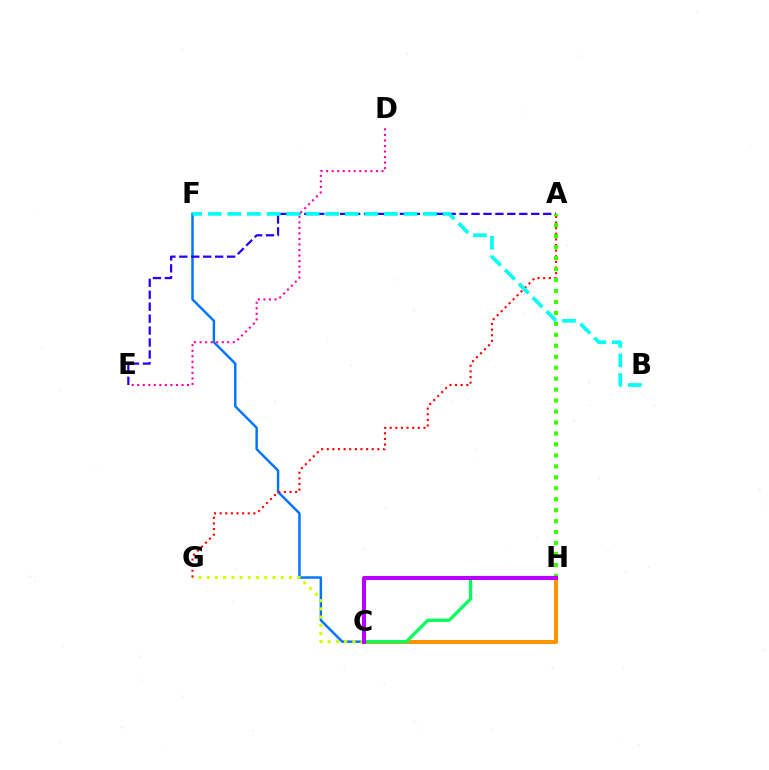{('C', 'F'): [{'color': '#0074ff', 'line_style': 'solid', 'thickness': 1.77}], ('D', 'E'): [{'color': '#ff00ac', 'line_style': 'dotted', 'thickness': 1.5}], ('C', 'G'): [{'color': '#d1ff00', 'line_style': 'dotted', 'thickness': 2.23}], ('A', 'E'): [{'color': '#2500ff', 'line_style': 'dashed', 'thickness': 1.62}], ('A', 'G'): [{'color': '#ff0000', 'line_style': 'dotted', 'thickness': 1.53}], ('A', 'H'): [{'color': '#3dff00', 'line_style': 'dotted', 'thickness': 2.98}], ('C', 'H'): [{'color': '#ff9400', 'line_style': 'solid', 'thickness': 2.93}, {'color': '#00ff5c', 'line_style': 'solid', 'thickness': 2.34}, {'color': '#b900ff', 'line_style': 'solid', 'thickness': 2.91}], ('B', 'F'): [{'color': '#00fff6', 'line_style': 'dashed', 'thickness': 2.66}]}